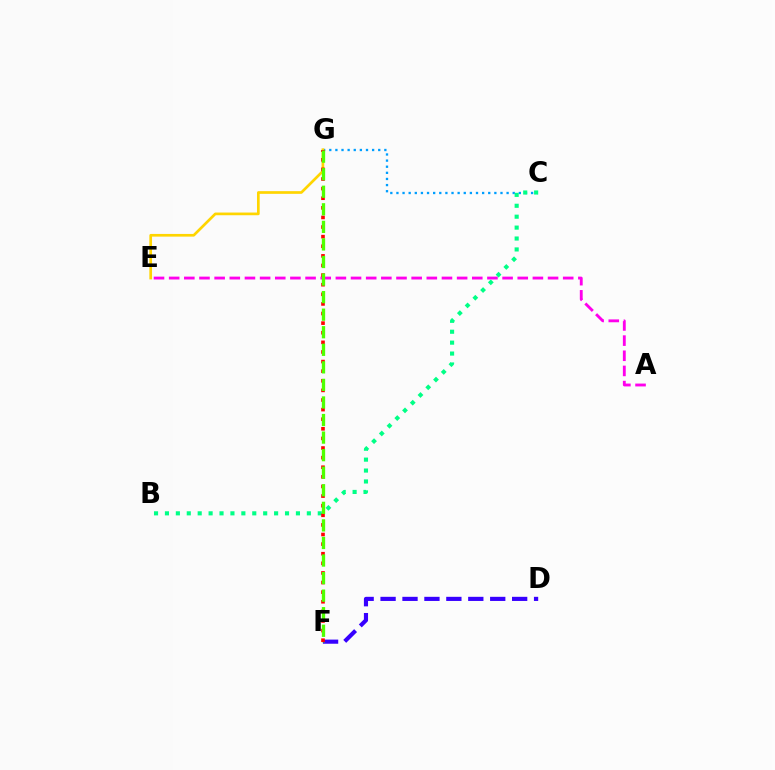{('C', 'G'): [{'color': '#009eff', 'line_style': 'dotted', 'thickness': 1.66}], ('E', 'G'): [{'color': '#ffd500', 'line_style': 'solid', 'thickness': 1.94}], ('B', 'C'): [{'color': '#00ff86', 'line_style': 'dotted', 'thickness': 2.97}], ('D', 'F'): [{'color': '#3700ff', 'line_style': 'dashed', 'thickness': 2.98}], ('A', 'E'): [{'color': '#ff00ed', 'line_style': 'dashed', 'thickness': 2.06}], ('F', 'G'): [{'color': '#ff0000', 'line_style': 'dotted', 'thickness': 2.61}, {'color': '#4fff00', 'line_style': 'dashed', 'thickness': 2.39}]}